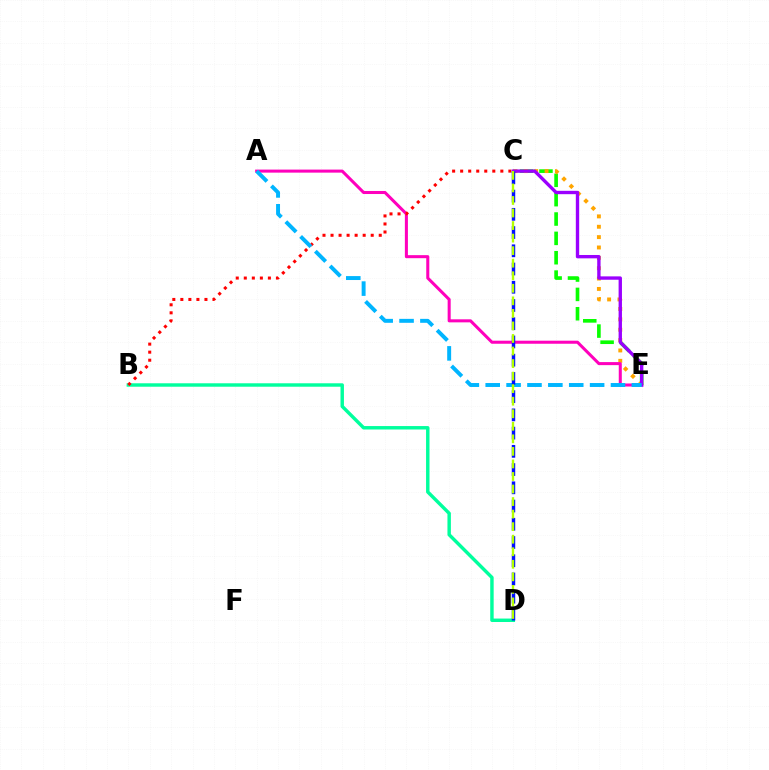{('C', 'E'): [{'color': '#08ff00', 'line_style': 'dashed', 'thickness': 2.63}, {'color': '#ffa500', 'line_style': 'dotted', 'thickness': 2.82}, {'color': '#9b00ff', 'line_style': 'solid', 'thickness': 2.42}], ('B', 'D'): [{'color': '#00ff9d', 'line_style': 'solid', 'thickness': 2.47}], ('A', 'E'): [{'color': '#ff00bd', 'line_style': 'solid', 'thickness': 2.19}, {'color': '#00b5ff', 'line_style': 'dashed', 'thickness': 2.84}], ('B', 'C'): [{'color': '#ff0000', 'line_style': 'dotted', 'thickness': 2.18}], ('C', 'D'): [{'color': '#0010ff', 'line_style': 'dashed', 'thickness': 2.48}, {'color': '#b3ff00', 'line_style': 'dashed', 'thickness': 1.7}]}